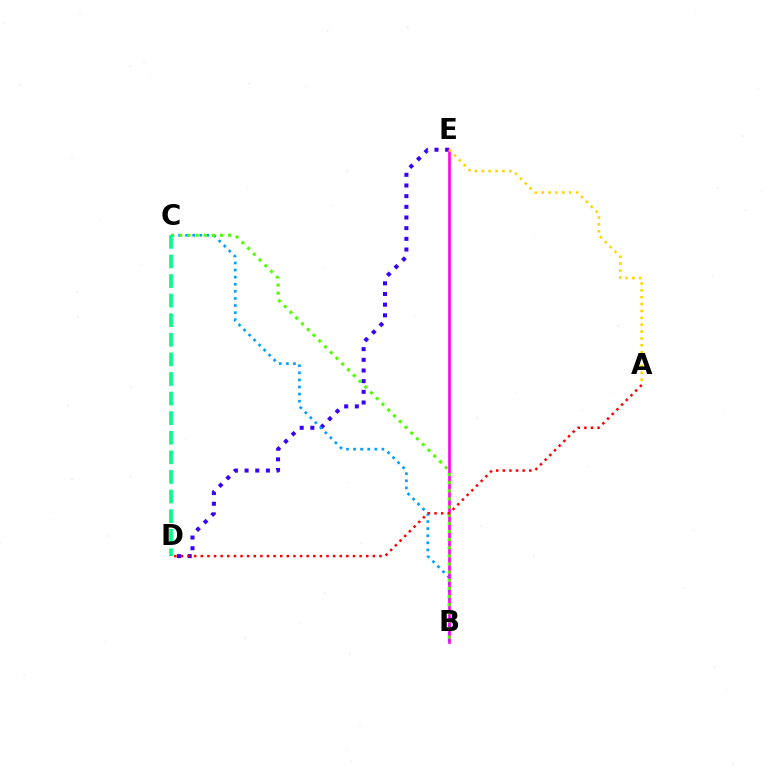{('D', 'E'): [{'color': '#3700ff', 'line_style': 'dotted', 'thickness': 2.9}], ('B', 'C'): [{'color': '#009eff', 'line_style': 'dotted', 'thickness': 1.93}, {'color': '#4fff00', 'line_style': 'dotted', 'thickness': 2.21}], ('B', 'E'): [{'color': '#ff00ed', 'line_style': 'solid', 'thickness': 1.91}], ('A', 'E'): [{'color': '#ffd500', 'line_style': 'dotted', 'thickness': 1.87}], ('A', 'D'): [{'color': '#ff0000', 'line_style': 'dotted', 'thickness': 1.8}], ('C', 'D'): [{'color': '#00ff86', 'line_style': 'dashed', 'thickness': 2.66}]}